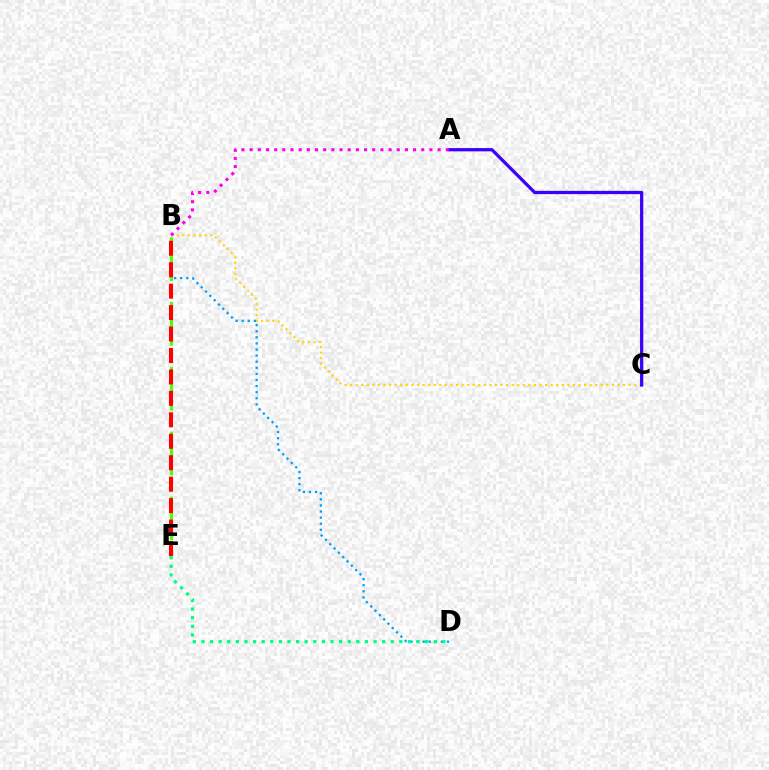{('B', 'C'): [{'color': '#ffd500', 'line_style': 'dotted', 'thickness': 1.51}], ('A', 'C'): [{'color': '#3700ff', 'line_style': 'solid', 'thickness': 2.33}], ('B', 'D'): [{'color': '#009eff', 'line_style': 'dotted', 'thickness': 1.66}], ('D', 'E'): [{'color': '#00ff86', 'line_style': 'dotted', 'thickness': 2.34}], ('B', 'E'): [{'color': '#4fff00', 'line_style': 'dashed', 'thickness': 2.2}, {'color': '#ff0000', 'line_style': 'dashed', 'thickness': 2.91}], ('A', 'B'): [{'color': '#ff00ed', 'line_style': 'dotted', 'thickness': 2.22}]}